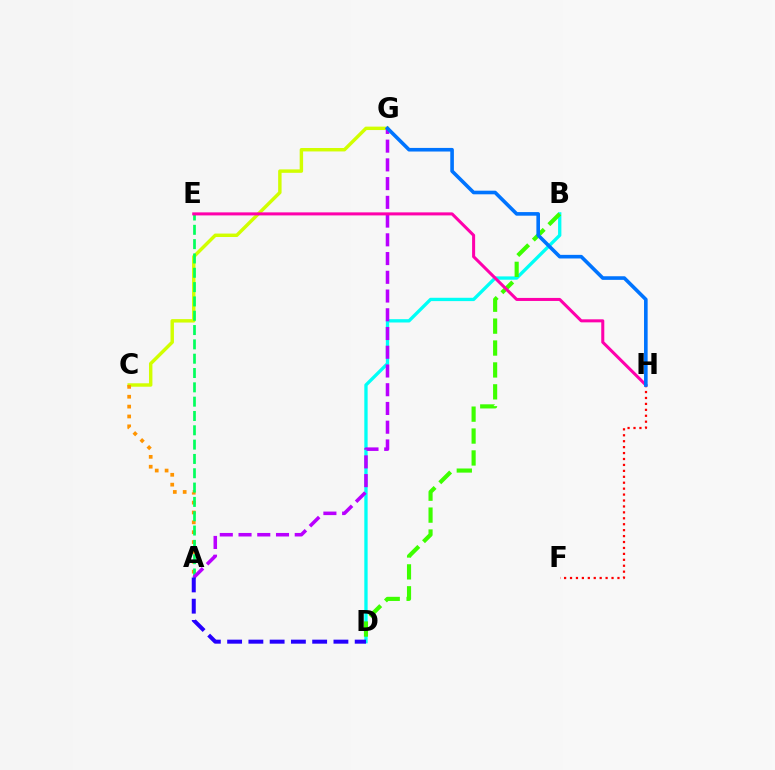{('F', 'H'): [{'color': '#ff0000', 'line_style': 'dotted', 'thickness': 1.61}], ('C', 'G'): [{'color': '#d1ff00', 'line_style': 'solid', 'thickness': 2.47}], ('A', 'C'): [{'color': '#ff9400', 'line_style': 'dotted', 'thickness': 2.68}], ('B', 'D'): [{'color': '#00fff6', 'line_style': 'solid', 'thickness': 2.39}, {'color': '#3dff00', 'line_style': 'dashed', 'thickness': 2.98}], ('A', 'E'): [{'color': '#00ff5c', 'line_style': 'dashed', 'thickness': 1.95}], ('A', 'G'): [{'color': '#b900ff', 'line_style': 'dashed', 'thickness': 2.55}], ('A', 'D'): [{'color': '#2500ff', 'line_style': 'dashed', 'thickness': 2.89}], ('E', 'H'): [{'color': '#ff00ac', 'line_style': 'solid', 'thickness': 2.19}], ('G', 'H'): [{'color': '#0074ff', 'line_style': 'solid', 'thickness': 2.6}]}